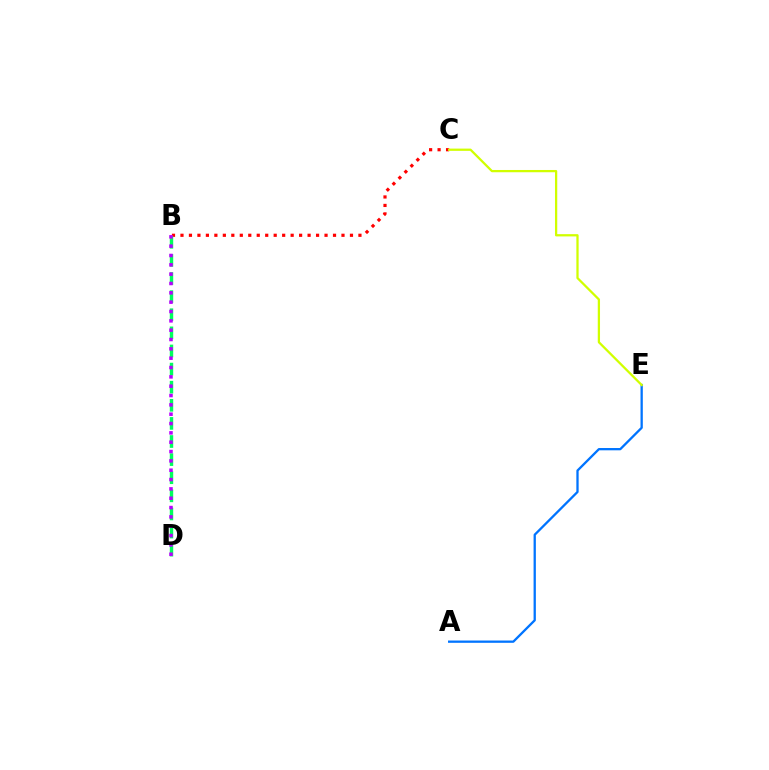{('B', 'C'): [{'color': '#ff0000', 'line_style': 'dotted', 'thickness': 2.3}], ('B', 'D'): [{'color': '#00ff5c', 'line_style': 'dashed', 'thickness': 2.46}, {'color': '#b900ff', 'line_style': 'dotted', 'thickness': 2.54}], ('A', 'E'): [{'color': '#0074ff', 'line_style': 'solid', 'thickness': 1.65}], ('C', 'E'): [{'color': '#d1ff00', 'line_style': 'solid', 'thickness': 1.63}]}